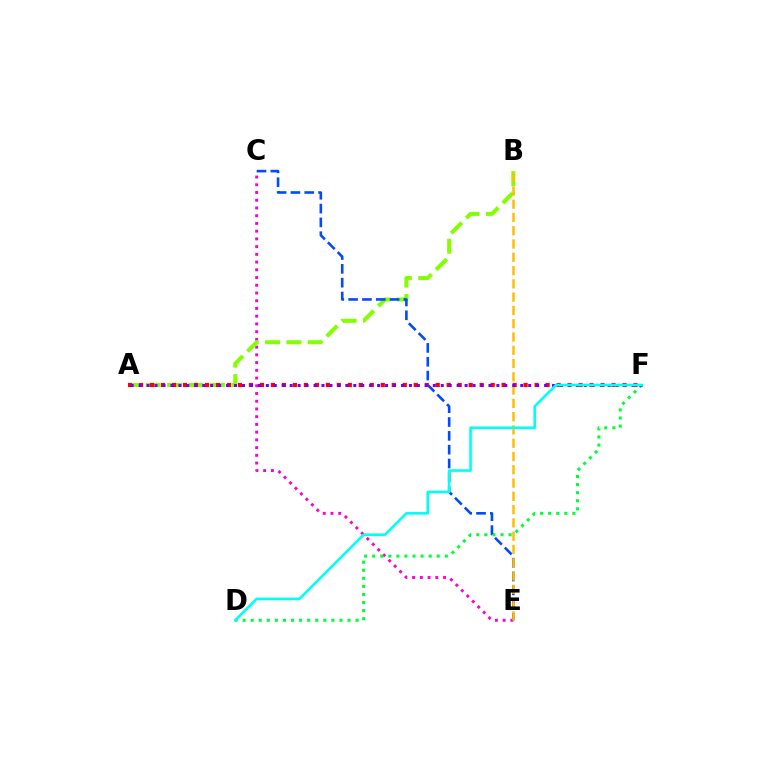{('C', 'E'): [{'color': '#ff00cf', 'line_style': 'dotted', 'thickness': 2.1}, {'color': '#004bff', 'line_style': 'dashed', 'thickness': 1.88}], ('A', 'B'): [{'color': '#84ff00', 'line_style': 'dashed', 'thickness': 2.9}], ('D', 'F'): [{'color': '#00ff39', 'line_style': 'dotted', 'thickness': 2.19}, {'color': '#00fff6', 'line_style': 'solid', 'thickness': 1.88}], ('B', 'E'): [{'color': '#ffbd00', 'line_style': 'dashed', 'thickness': 1.8}], ('A', 'F'): [{'color': '#ff0000', 'line_style': 'dotted', 'thickness': 2.99}, {'color': '#7200ff', 'line_style': 'dotted', 'thickness': 2.16}]}